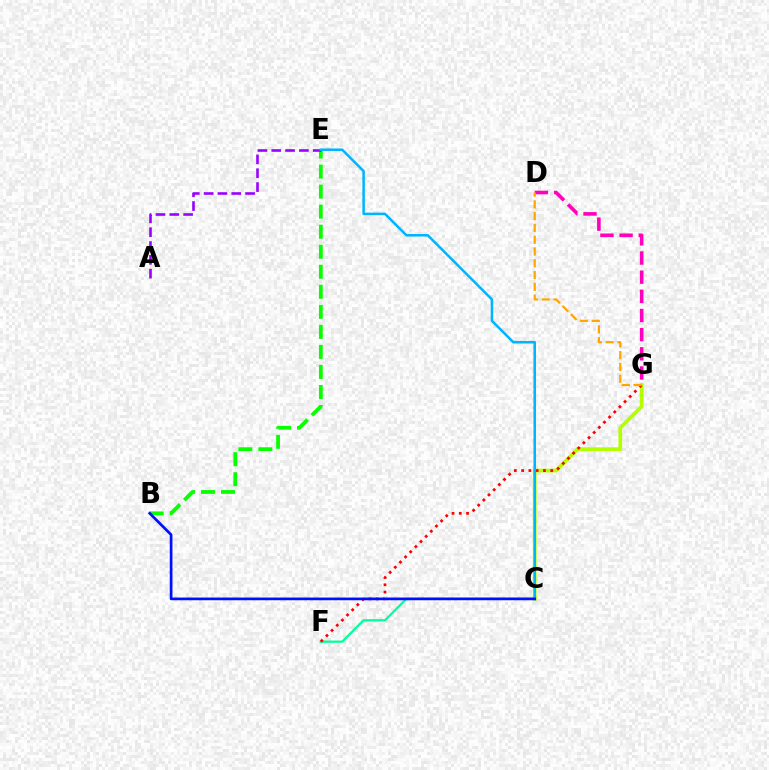{('C', 'G'): [{'color': '#b3ff00', 'line_style': 'solid', 'thickness': 2.67}], ('C', 'F'): [{'color': '#00ff9d', 'line_style': 'solid', 'thickness': 1.62}], ('F', 'G'): [{'color': '#ff0000', 'line_style': 'dotted', 'thickness': 1.98}], ('D', 'G'): [{'color': '#ff00bd', 'line_style': 'dashed', 'thickness': 2.6}, {'color': '#ffa500', 'line_style': 'dashed', 'thickness': 1.6}], ('B', 'E'): [{'color': '#08ff00', 'line_style': 'dashed', 'thickness': 2.72}], ('A', 'E'): [{'color': '#9b00ff', 'line_style': 'dashed', 'thickness': 1.88}], ('C', 'E'): [{'color': '#00b5ff', 'line_style': 'solid', 'thickness': 1.82}], ('B', 'C'): [{'color': '#0010ff', 'line_style': 'solid', 'thickness': 1.95}]}